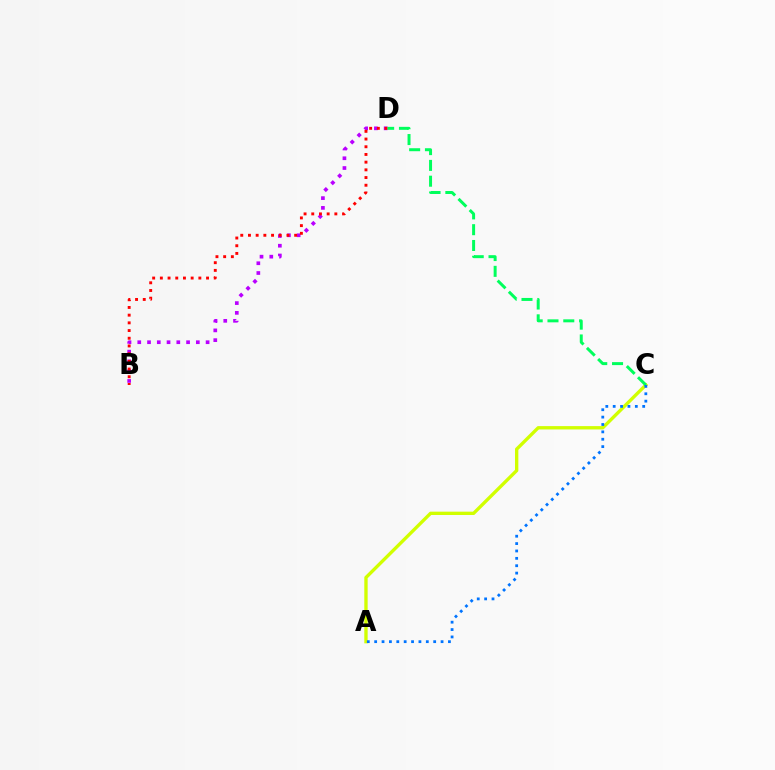{('A', 'C'): [{'color': '#d1ff00', 'line_style': 'solid', 'thickness': 2.41}, {'color': '#0074ff', 'line_style': 'dotted', 'thickness': 2.0}], ('B', 'D'): [{'color': '#b900ff', 'line_style': 'dotted', 'thickness': 2.65}, {'color': '#ff0000', 'line_style': 'dotted', 'thickness': 2.09}], ('C', 'D'): [{'color': '#00ff5c', 'line_style': 'dashed', 'thickness': 2.15}]}